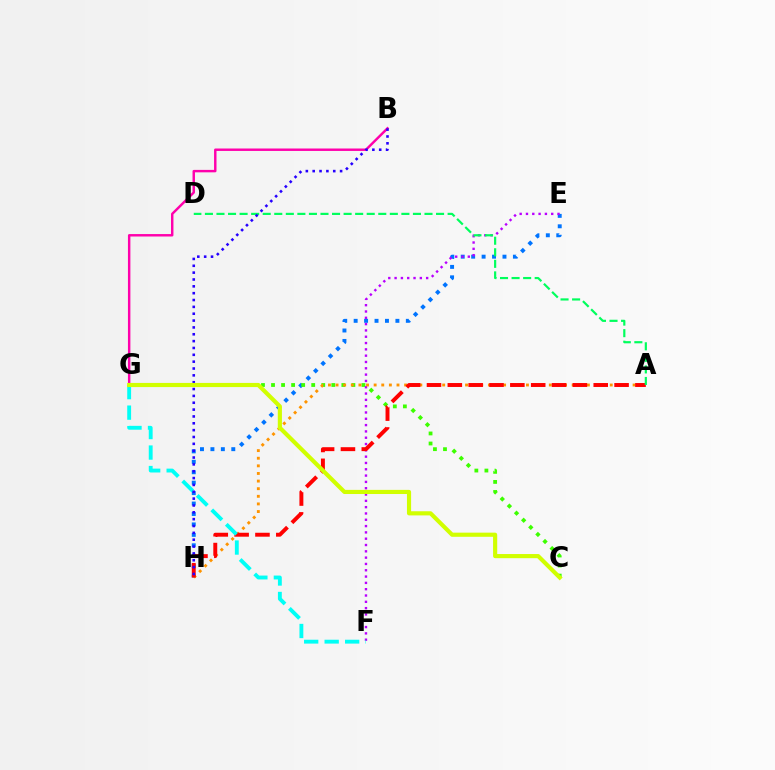{('E', 'H'): [{'color': '#0074ff', 'line_style': 'dotted', 'thickness': 2.84}], ('C', 'G'): [{'color': '#3dff00', 'line_style': 'dotted', 'thickness': 2.73}, {'color': '#d1ff00', 'line_style': 'solid', 'thickness': 2.98}], ('E', 'F'): [{'color': '#b900ff', 'line_style': 'dotted', 'thickness': 1.71}], ('B', 'G'): [{'color': '#ff00ac', 'line_style': 'solid', 'thickness': 1.76}], ('A', 'H'): [{'color': '#ff9400', 'line_style': 'dotted', 'thickness': 2.07}, {'color': '#ff0000', 'line_style': 'dashed', 'thickness': 2.83}], ('F', 'G'): [{'color': '#00fff6', 'line_style': 'dashed', 'thickness': 2.78}], ('A', 'D'): [{'color': '#00ff5c', 'line_style': 'dashed', 'thickness': 1.57}], ('B', 'H'): [{'color': '#2500ff', 'line_style': 'dotted', 'thickness': 1.86}]}